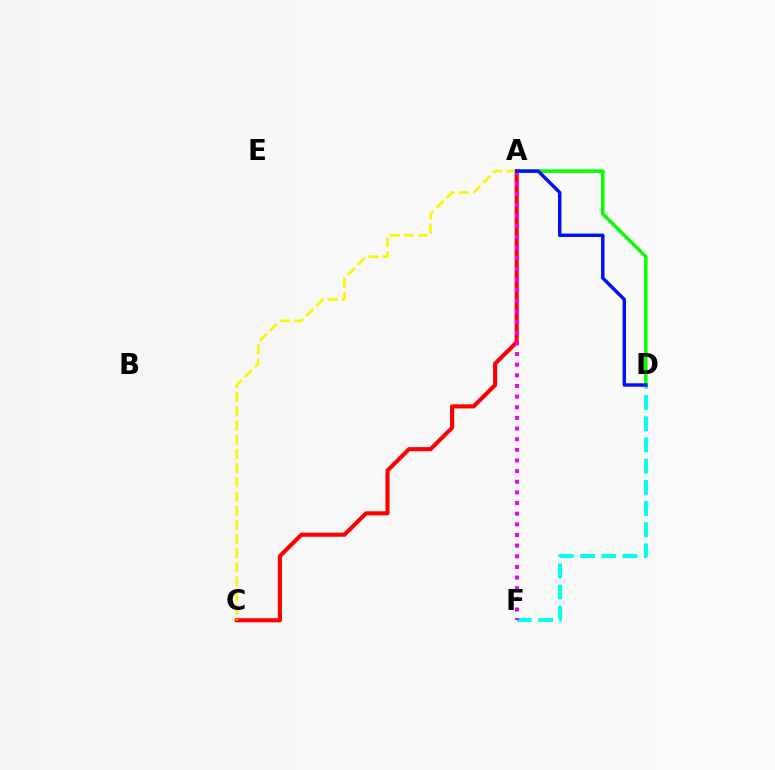{('A', 'C'): [{'color': '#ff0000', 'line_style': 'solid', 'thickness': 2.97}, {'color': '#fcf500', 'line_style': 'dashed', 'thickness': 1.93}], ('D', 'F'): [{'color': '#00fff6', 'line_style': 'dashed', 'thickness': 2.88}], ('A', 'F'): [{'color': '#ee00ff', 'line_style': 'dotted', 'thickness': 2.89}], ('A', 'D'): [{'color': '#08ff00', 'line_style': 'solid', 'thickness': 2.54}, {'color': '#0010ff', 'line_style': 'solid', 'thickness': 2.48}]}